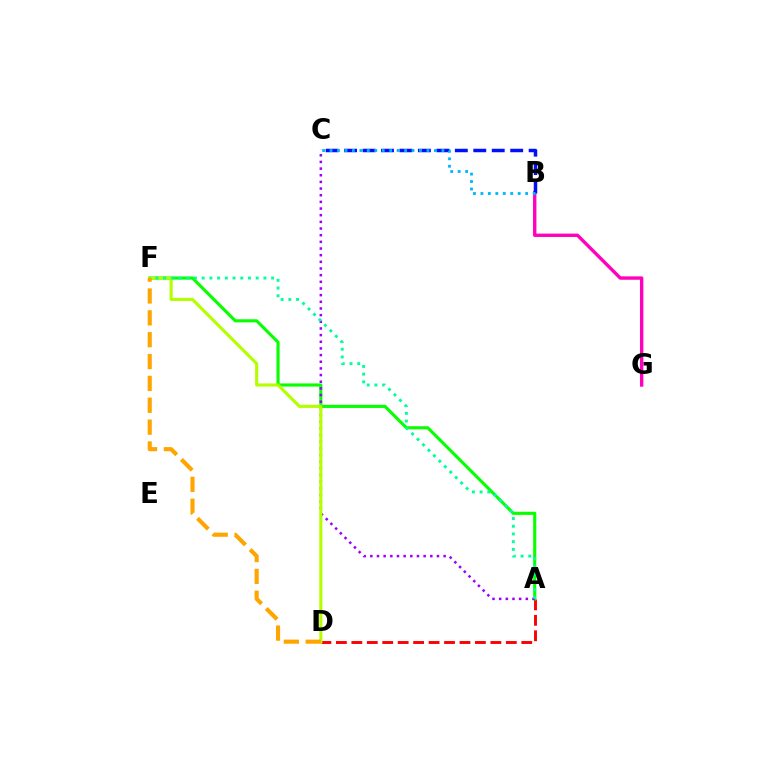{('B', 'G'): [{'color': '#ff00bd', 'line_style': 'solid', 'thickness': 2.42}], ('A', 'D'): [{'color': '#ff0000', 'line_style': 'dashed', 'thickness': 2.1}], ('A', 'F'): [{'color': '#08ff00', 'line_style': 'solid', 'thickness': 2.24}, {'color': '#00ff9d', 'line_style': 'dotted', 'thickness': 2.1}], ('A', 'C'): [{'color': '#9b00ff', 'line_style': 'dotted', 'thickness': 1.81}], ('D', 'F'): [{'color': '#b3ff00', 'line_style': 'solid', 'thickness': 2.24}, {'color': '#ffa500', 'line_style': 'dashed', 'thickness': 2.97}], ('B', 'C'): [{'color': '#0010ff', 'line_style': 'dashed', 'thickness': 2.51}, {'color': '#00b5ff', 'line_style': 'dotted', 'thickness': 2.03}]}